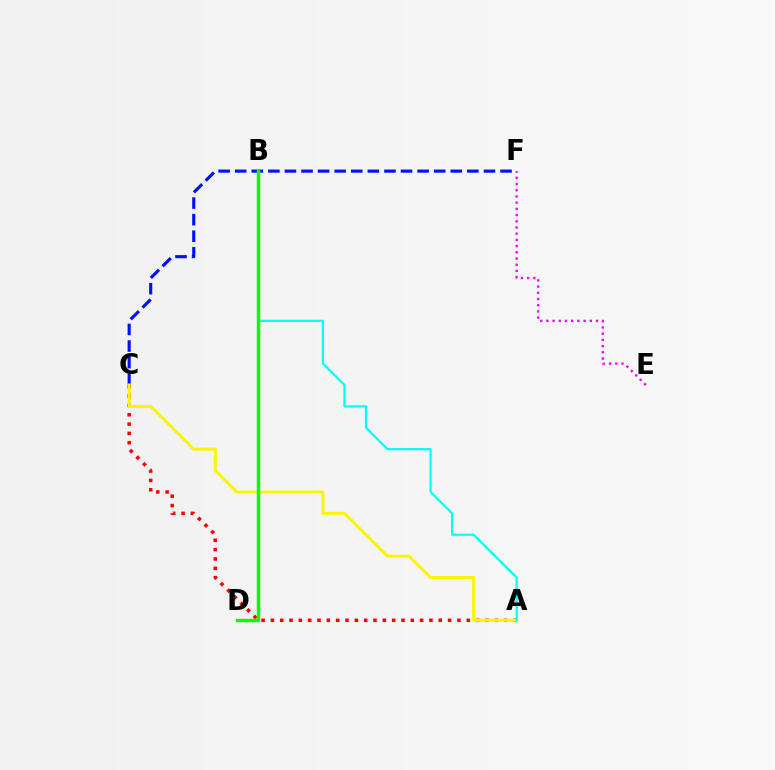{('A', 'C'): [{'color': '#ff0000', 'line_style': 'dotted', 'thickness': 2.53}, {'color': '#fcf500', 'line_style': 'solid', 'thickness': 2.16}], ('E', 'F'): [{'color': '#ee00ff', 'line_style': 'dotted', 'thickness': 1.69}], ('C', 'F'): [{'color': '#0010ff', 'line_style': 'dashed', 'thickness': 2.25}], ('A', 'B'): [{'color': '#00fff6', 'line_style': 'solid', 'thickness': 1.58}], ('B', 'D'): [{'color': '#08ff00', 'line_style': 'solid', 'thickness': 2.47}]}